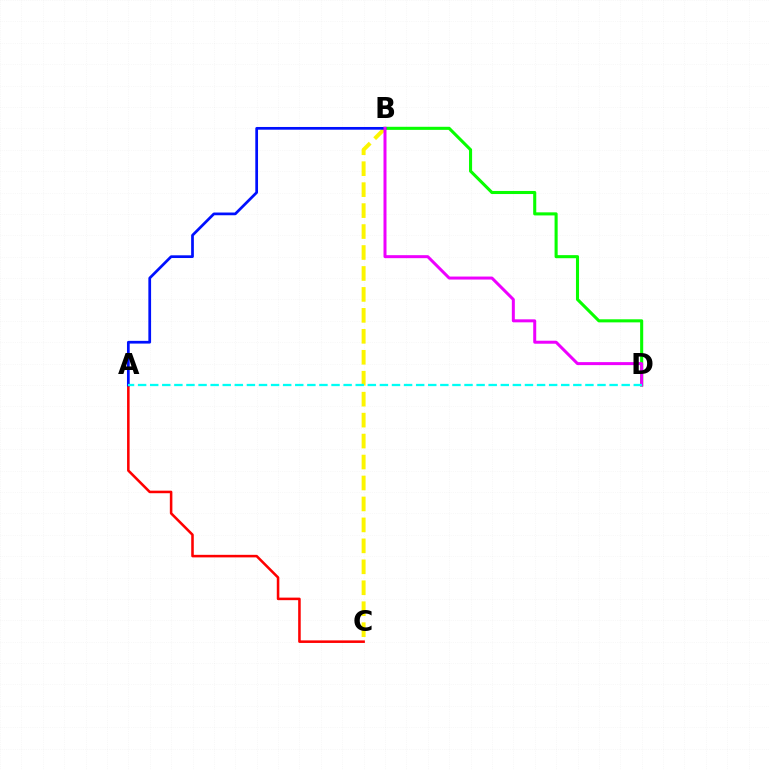{('B', 'C'): [{'color': '#fcf500', 'line_style': 'dashed', 'thickness': 2.85}], ('A', 'C'): [{'color': '#ff0000', 'line_style': 'solid', 'thickness': 1.84}], ('B', 'D'): [{'color': '#08ff00', 'line_style': 'solid', 'thickness': 2.22}, {'color': '#ee00ff', 'line_style': 'solid', 'thickness': 2.16}], ('A', 'B'): [{'color': '#0010ff', 'line_style': 'solid', 'thickness': 1.96}], ('A', 'D'): [{'color': '#00fff6', 'line_style': 'dashed', 'thickness': 1.64}]}